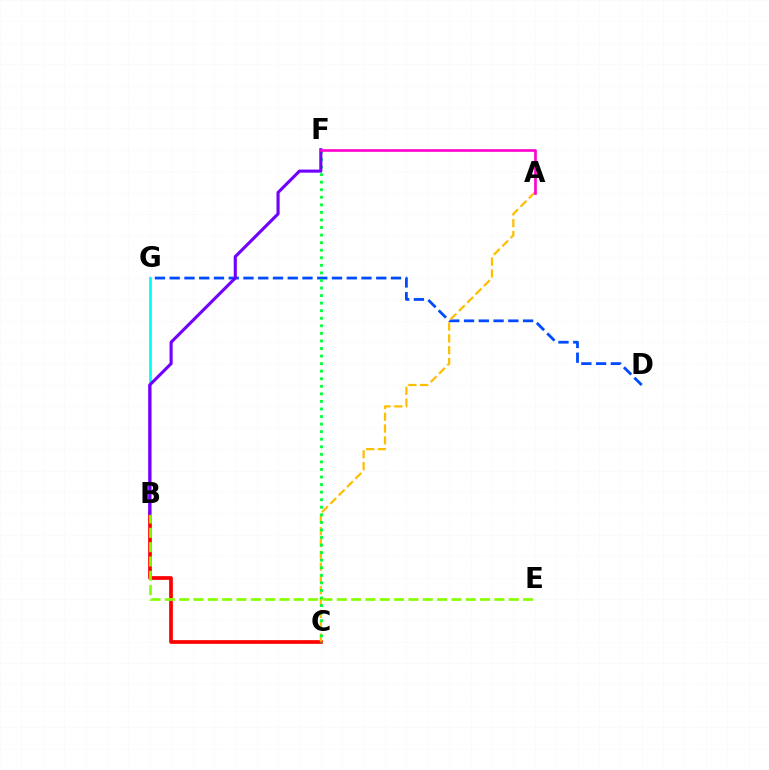{('B', 'C'): [{'color': '#ff0000', 'line_style': 'solid', 'thickness': 2.67}], ('D', 'G'): [{'color': '#004bff', 'line_style': 'dashed', 'thickness': 2.0}], ('A', 'C'): [{'color': '#ffbd00', 'line_style': 'dashed', 'thickness': 1.6}], ('B', 'G'): [{'color': '#00fff6', 'line_style': 'solid', 'thickness': 1.99}], ('C', 'F'): [{'color': '#00ff39', 'line_style': 'dotted', 'thickness': 2.05}], ('B', 'E'): [{'color': '#84ff00', 'line_style': 'dashed', 'thickness': 1.95}], ('B', 'F'): [{'color': '#7200ff', 'line_style': 'solid', 'thickness': 2.24}], ('A', 'F'): [{'color': '#ff00cf', 'line_style': 'solid', 'thickness': 1.9}]}